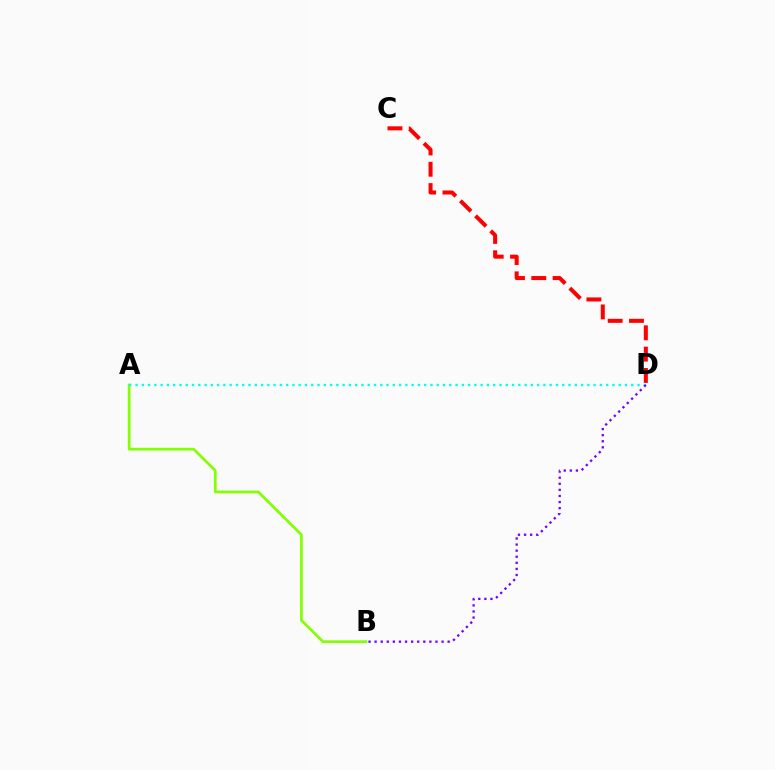{('A', 'B'): [{'color': '#84ff00', 'line_style': 'solid', 'thickness': 1.96}], ('C', 'D'): [{'color': '#ff0000', 'line_style': 'dashed', 'thickness': 2.9}], ('A', 'D'): [{'color': '#00fff6', 'line_style': 'dotted', 'thickness': 1.7}], ('B', 'D'): [{'color': '#7200ff', 'line_style': 'dotted', 'thickness': 1.65}]}